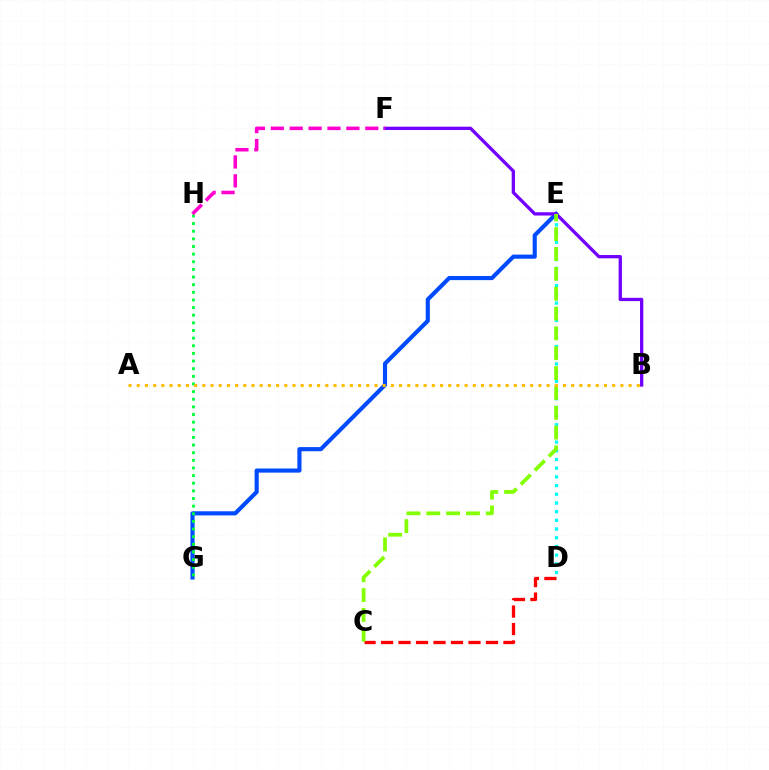{('E', 'G'): [{'color': '#004bff', 'line_style': 'solid', 'thickness': 2.97}], ('D', 'E'): [{'color': '#00fff6', 'line_style': 'dotted', 'thickness': 2.36}], ('B', 'F'): [{'color': '#7200ff', 'line_style': 'solid', 'thickness': 2.37}], ('C', 'D'): [{'color': '#ff0000', 'line_style': 'dashed', 'thickness': 2.38}], ('G', 'H'): [{'color': '#00ff39', 'line_style': 'dotted', 'thickness': 2.08}], ('C', 'E'): [{'color': '#84ff00', 'line_style': 'dashed', 'thickness': 2.69}], ('F', 'H'): [{'color': '#ff00cf', 'line_style': 'dashed', 'thickness': 2.57}], ('A', 'B'): [{'color': '#ffbd00', 'line_style': 'dotted', 'thickness': 2.23}]}